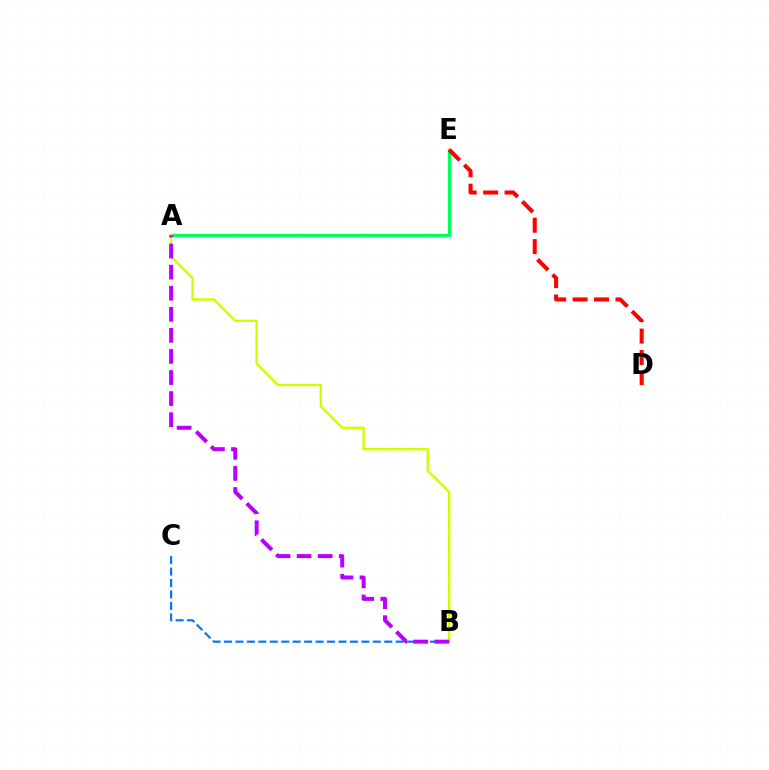{('A', 'E'): [{'color': '#00ff5c', 'line_style': 'solid', 'thickness': 2.44}], ('B', 'C'): [{'color': '#0074ff', 'line_style': 'dashed', 'thickness': 1.56}], ('D', 'E'): [{'color': '#ff0000', 'line_style': 'dashed', 'thickness': 2.91}], ('A', 'B'): [{'color': '#d1ff00', 'line_style': 'solid', 'thickness': 1.75}, {'color': '#b900ff', 'line_style': 'dashed', 'thickness': 2.86}]}